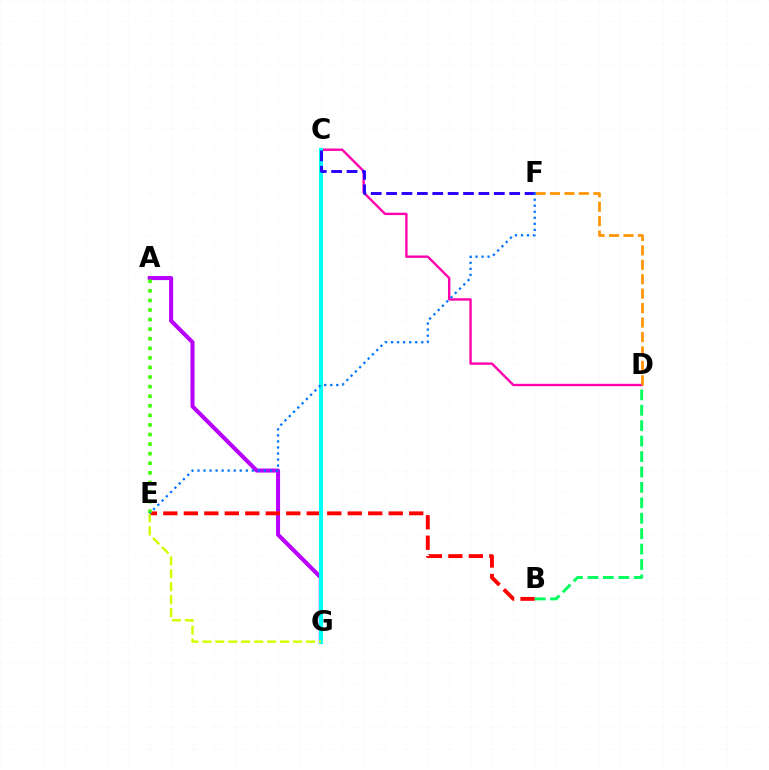{('A', 'G'): [{'color': '#b900ff', 'line_style': 'solid', 'thickness': 2.91}], ('C', 'D'): [{'color': '#ff00ac', 'line_style': 'solid', 'thickness': 1.71}], ('B', 'E'): [{'color': '#ff0000', 'line_style': 'dashed', 'thickness': 2.78}], ('C', 'G'): [{'color': '#00fff6', 'line_style': 'solid', 'thickness': 2.96}], ('C', 'F'): [{'color': '#2500ff', 'line_style': 'dashed', 'thickness': 2.09}], ('A', 'E'): [{'color': '#3dff00', 'line_style': 'dotted', 'thickness': 2.6}], ('E', 'G'): [{'color': '#d1ff00', 'line_style': 'dashed', 'thickness': 1.76}], ('D', 'F'): [{'color': '#ff9400', 'line_style': 'dashed', 'thickness': 1.96}], ('B', 'D'): [{'color': '#00ff5c', 'line_style': 'dashed', 'thickness': 2.1}], ('E', 'F'): [{'color': '#0074ff', 'line_style': 'dotted', 'thickness': 1.64}]}